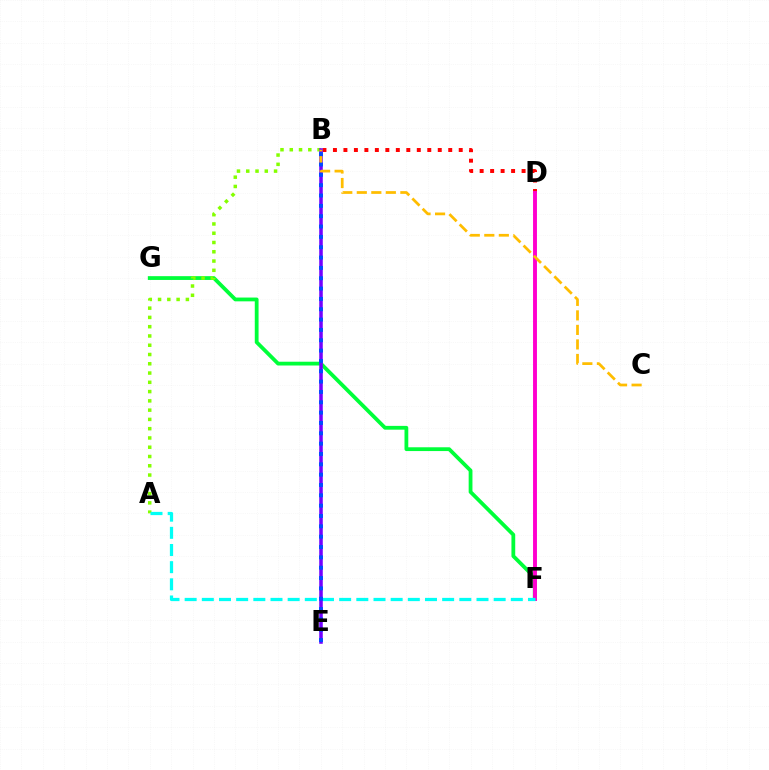{('F', 'G'): [{'color': '#00ff39', 'line_style': 'solid', 'thickness': 2.73}], ('B', 'D'): [{'color': '#ff0000', 'line_style': 'dotted', 'thickness': 2.85}], ('D', 'F'): [{'color': '#ff00cf', 'line_style': 'solid', 'thickness': 2.81}], ('A', 'B'): [{'color': '#84ff00', 'line_style': 'dotted', 'thickness': 2.52}], ('A', 'F'): [{'color': '#00fff6', 'line_style': 'dashed', 'thickness': 2.33}], ('B', 'E'): [{'color': '#7200ff', 'line_style': 'solid', 'thickness': 2.55}, {'color': '#004bff', 'line_style': 'dotted', 'thickness': 2.81}], ('B', 'C'): [{'color': '#ffbd00', 'line_style': 'dashed', 'thickness': 1.97}]}